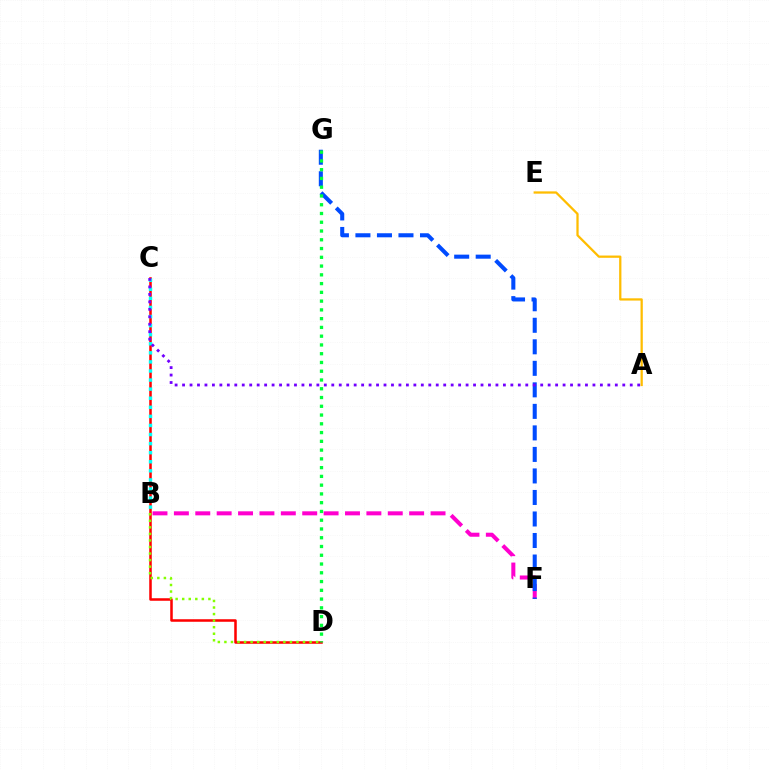{('C', 'D'): [{'color': '#ff0000', 'line_style': 'solid', 'thickness': 1.82}], ('B', 'F'): [{'color': '#ff00cf', 'line_style': 'dashed', 'thickness': 2.91}], ('B', 'D'): [{'color': '#84ff00', 'line_style': 'dotted', 'thickness': 1.78}], ('A', 'E'): [{'color': '#ffbd00', 'line_style': 'solid', 'thickness': 1.63}], ('B', 'C'): [{'color': '#00fff6', 'line_style': 'dotted', 'thickness': 2.47}], ('F', 'G'): [{'color': '#004bff', 'line_style': 'dashed', 'thickness': 2.92}], ('A', 'C'): [{'color': '#7200ff', 'line_style': 'dotted', 'thickness': 2.03}], ('D', 'G'): [{'color': '#00ff39', 'line_style': 'dotted', 'thickness': 2.38}]}